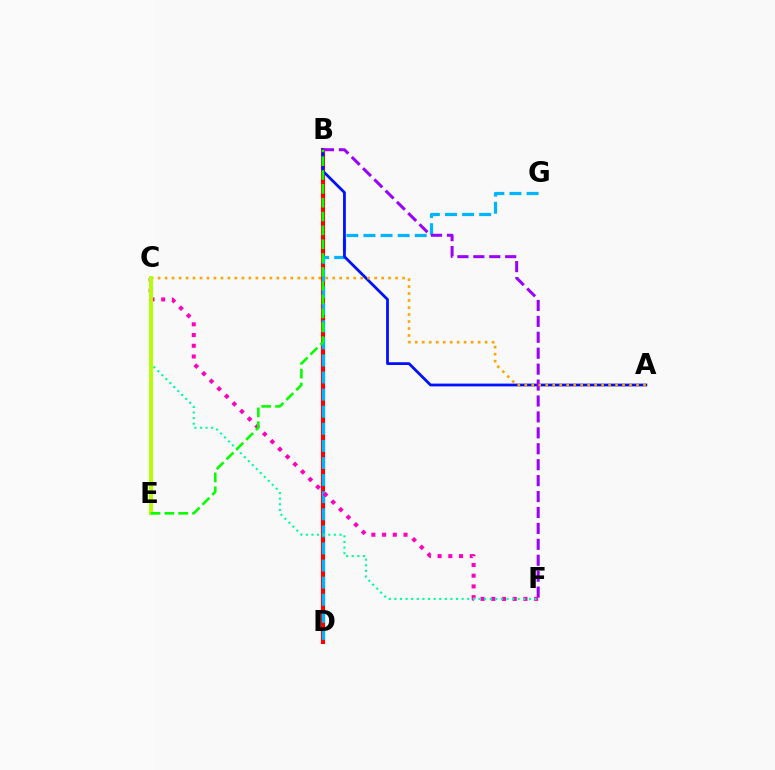{('B', 'D'): [{'color': '#ff0000', 'line_style': 'solid', 'thickness': 2.95}], ('D', 'G'): [{'color': '#00b5ff', 'line_style': 'dashed', 'thickness': 2.32}], ('A', 'B'): [{'color': '#0010ff', 'line_style': 'solid', 'thickness': 2.0}], ('B', 'F'): [{'color': '#9b00ff', 'line_style': 'dashed', 'thickness': 2.16}], ('A', 'C'): [{'color': '#ffa500', 'line_style': 'dotted', 'thickness': 1.9}], ('C', 'F'): [{'color': '#ff00bd', 'line_style': 'dotted', 'thickness': 2.91}, {'color': '#00ff9d', 'line_style': 'dotted', 'thickness': 1.52}], ('C', 'E'): [{'color': '#b3ff00', 'line_style': 'solid', 'thickness': 2.82}], ('B', 'E'): [{'color': '#08ff00', 'line_style': 'dashed', 'thickness': 1.88}]}